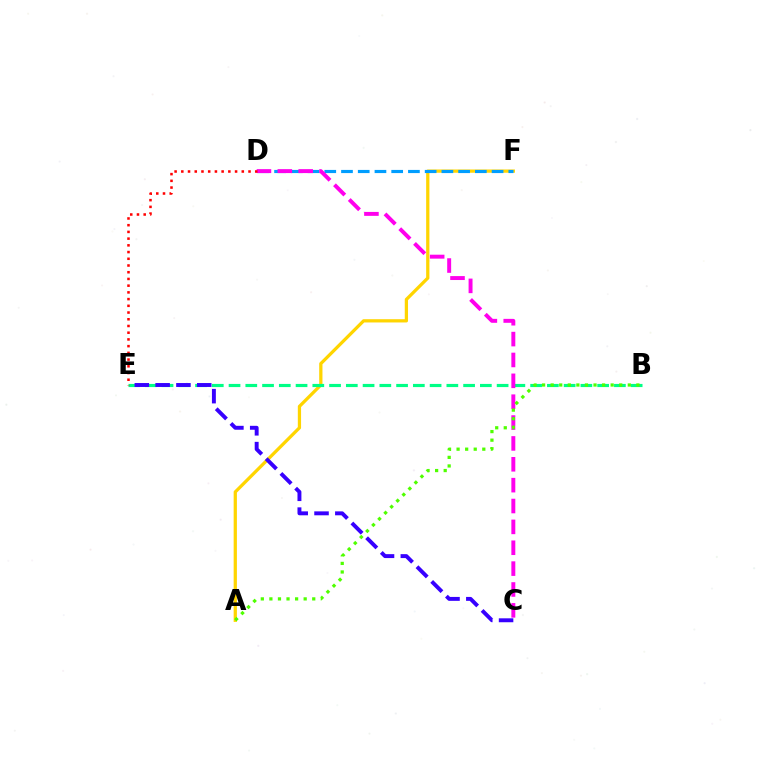{('A', 'F'): [{'color': '#ffd500', 'line_style': 'solid', 'thickness': 2.34}], ('D', 'F'): [{'color': '#009eff', 'line_style': 'dashed', 'thickness': 2.27}], ('B', 'E'): [{'color': '#00ff86', 'line_style': 'dashed', 'thickness': 2.28}], ('C', 'D'): [{'color': '#ff00ed', 'line_style': 'dashed', 'thickness': 2.83}], ('C', 'E'): [{'color': '#3700ff', 'line_style': 'dashed', 'thickness': 2.83}], ('D', 'E'): [{'color': '#ff0000', 'line_style': 'dotted', 'thickness': 1.83}], ('A', 'B'): [{'color': '#4fff00', 'line_style': 'dotted', 'thickness': 2.33}]}